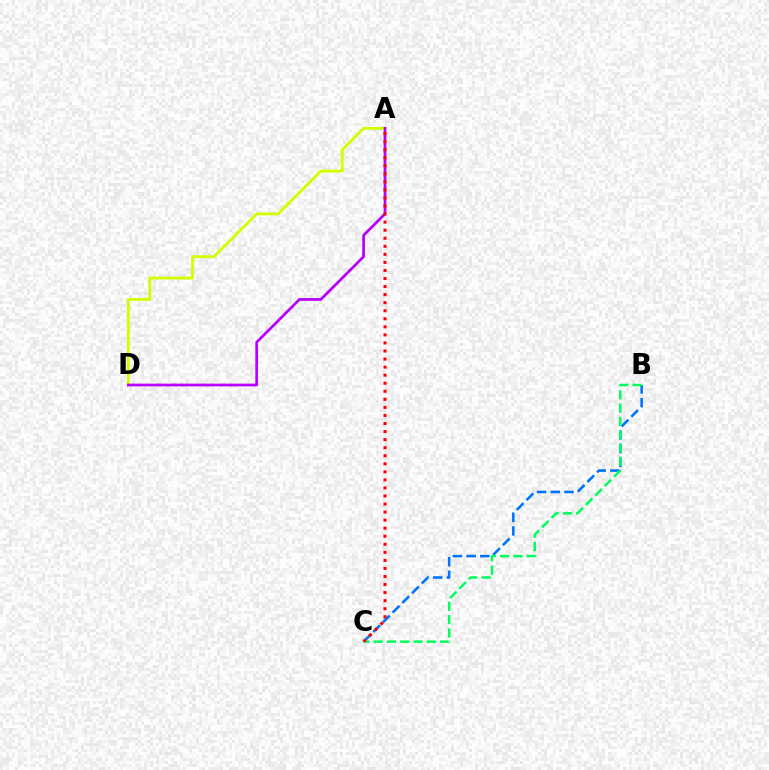{('A', 'D'): [{'color': '#d1ff00', 'line_style': 'solid', 'thickness': 2.03}, {'color': '#b900ff', 'line_style': 'solid', 'thickness': 1.97}], ('B', 'C'): [{'color': '#0074ff', 'line_style': 'dashed', 'thickness': 1.86}, {'color': '#00ff5c', 'line_style': 'dashed', 'thickness': 1.81}], ('A', 'C'): [{'color': '#ff0000', 'line_style': 'dotted', 'thickness': 2.19}]}